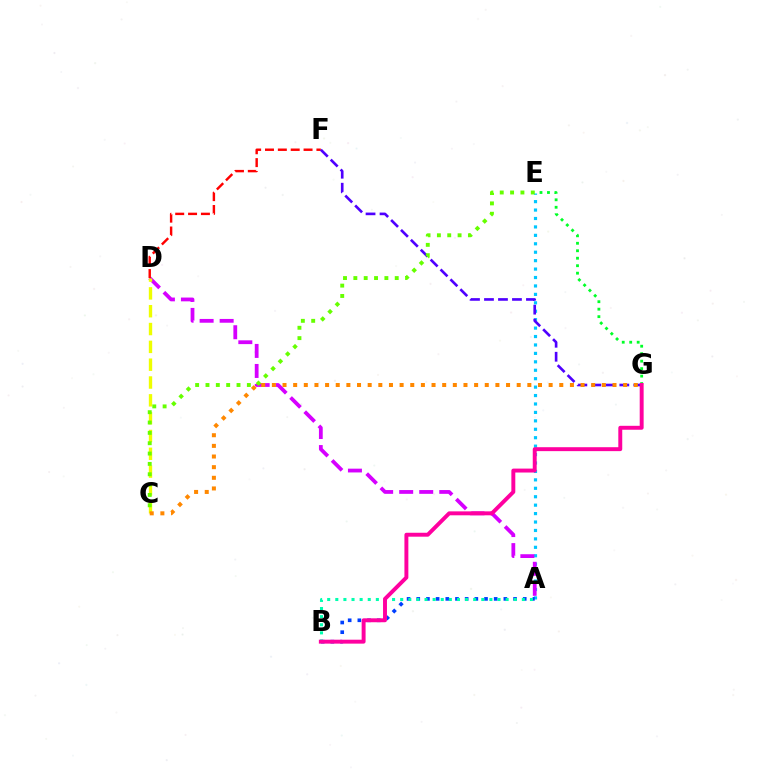{('A', 'E'): [{'color': '#00c7ff', 'line_style': 'dotted', 'thickness': 2.29}], ('A', 'D'): [{'color': '#d600ff', 'line_style': 'dashed', 'thickness': 2.72}], ('C', 'D'): [{'color': '#eeff00', 'line_style': 'dashed', 'thickness': 2.42}], ('D', 'F'): [{'color': '#ff0000', 'line_style': 'dashed', 'thickness': 1.75}], ('F', 'G'): [{'color': '#4f00ff', 'line_style': 'dashed', 'thickness': 1.9}], ('E', 'G'): [{'color': '#00ff27', 'line_style': 'dotted', 'thickness': 2.03}], ('A', 'B'): [{'color': '#003fff', 'line_style': 'dotted', 'thickness': 2.63}, {'color': '#00ffaf', 'line_style': 'dotted', 'thickness': 2.2}], ('C', 'E'): [{'color': '#66ff00', 'line_style': 'dotted', 'thickness': 2.81}], ('C', 'G'): [{'color': '#ff8800', 'line_style': 'dotted', 'thickness': 2.89}], ('B', 'G'): [{'color': '#ff00a0', 'line_style': 'solid', 'thickness': 2.83}]}